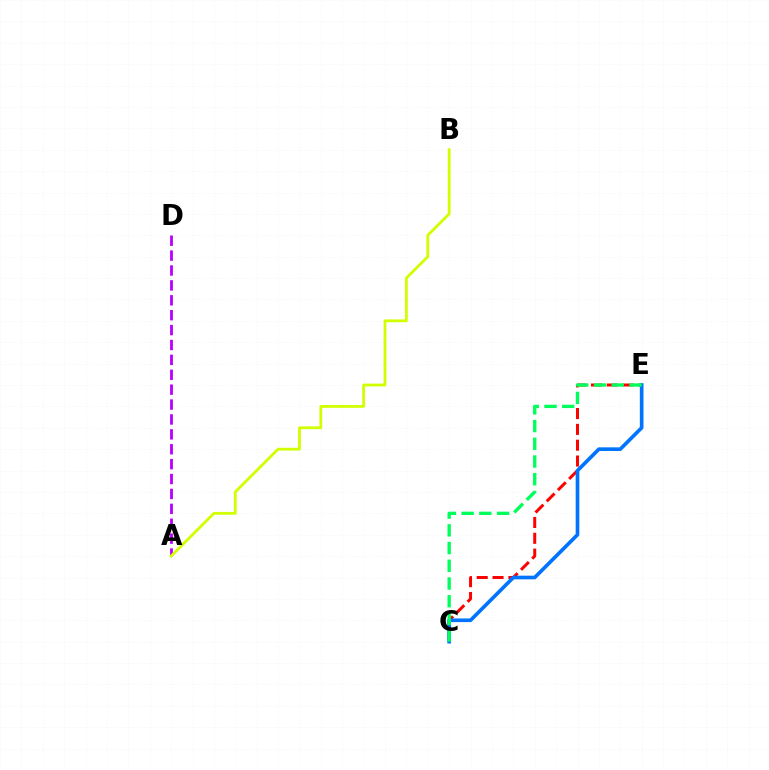{('C', 'E'): [{'color': '#ff0000', 'line_style': 'dashed', 'thickness': 2.15}, {'color': '#0074ff', 'line_style': 'solid', 'thickness': 2.63}, {'color': '#00ff5c', 'line_style': 'dashed', 'thickness': 2.41}], ('A', 'D'): [{'color': '#b900ff', 'line_style': 'dashed', 'thickness': 2.02}], ('A', 'B'): [{'color': '#d1ff00', 'line_style': 'solid', 'thickness': 2.02}]}